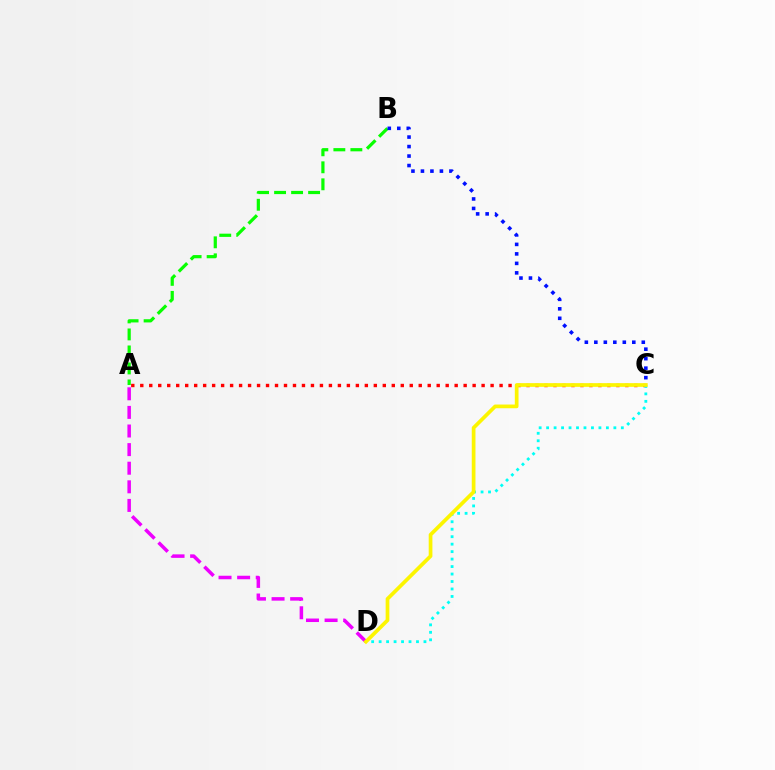{('A', 'C'): [{'color': '#ff0000', 'line_style': 'dotted', 'thickness': 2.44}], ('A', 'B'): [{'color': '#08ff00', 'line_style': 'dashed', 'thickness': 2.31}], ('C', 'D'): [{'color': '#00fff6', 'line_style': 'dotted', 'thickness': 2.03}, {'color': '#fcf500', 'line_style': 'solid', 'thickness': 2.67}], ('A', 'D'): [{'color': '#ee00ff', 'line_style': 'dashed', 'thickness': 2.53}], ('B', 'C'): [{'color': '#0010ff', 'line_style': 'dotted', 'thickness': 2.58}]}